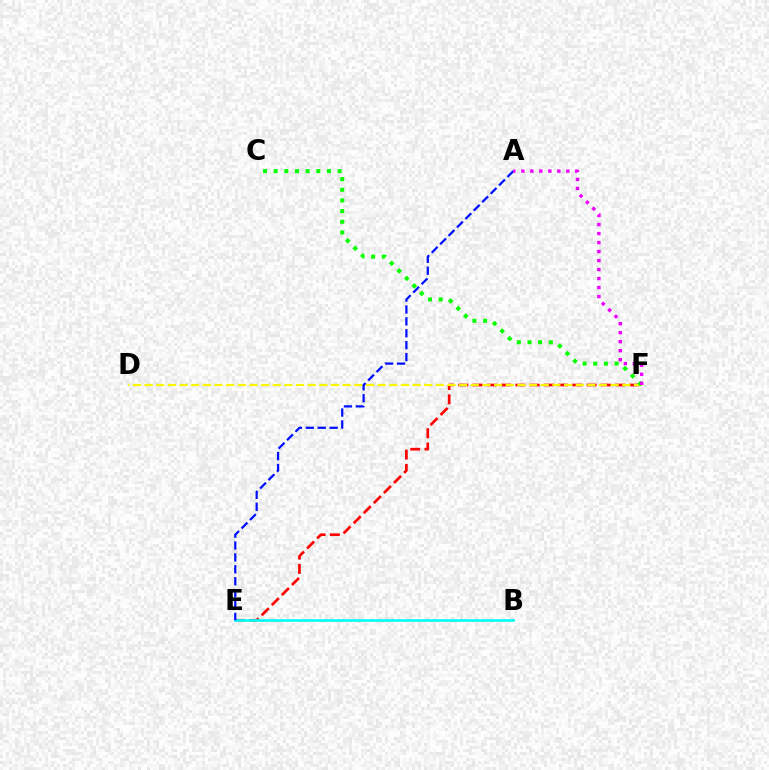{('E', 'F'): [{'color': '#ff0000', 'line_style': 'dashed', 'thickness': 1.94}], ('B', 'E'): [{'color': '#00fff6', 'line_style': 'solid', 'thickness': 1.92}], ('D', 'F'): [{'color': '#fcf500', 'line_style': 'dashed', 'thickness': 1.58}], ('A', 'E'): [{'color': '#0010ff', 'line_style': 'dashed', 'thickness': 1.62}], ('C', 'F'): [{'color': '#08ff00', 'line_style': 'dotted', 'thickness': 2.9}], ('A', 'F'): [{'color': '#ee00ff', 'line_style': 'dotted', 'thickness': 2.44}]}